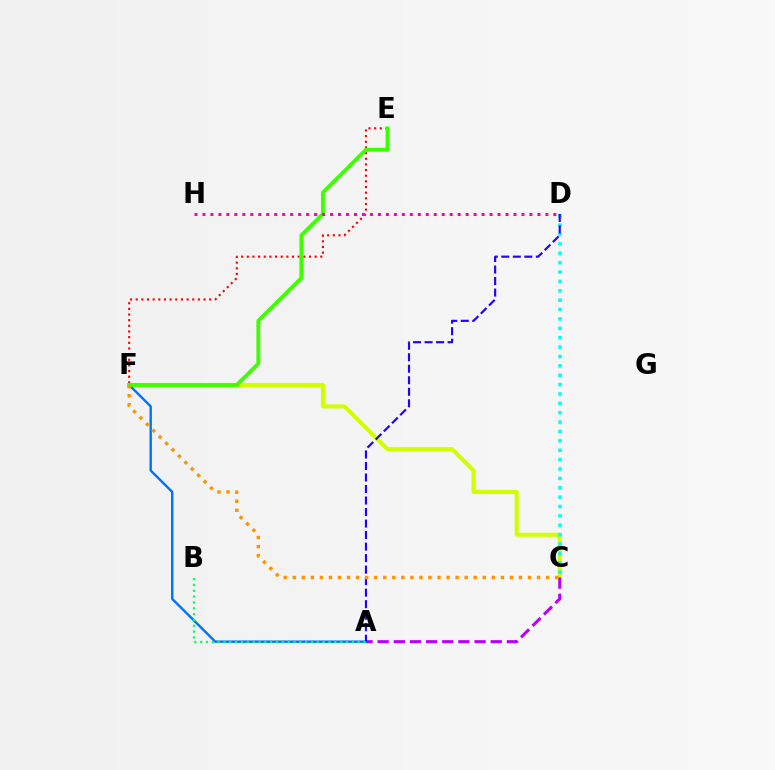{('E', 'F'): [{'color': '#ff0000', 'line_style': 'dotted', 'thickness': 1.54}, {'color': '#3dff00', 'line_style': 'solid', 'thickness': 2.79}], ('C', 'F'): [{'color': '#d1ff00', 'line_style': 'solid', 'thickness': 2.94}, {'color': '#ff9400', 'line_style': 'dotted', 'thickness': 2.46}], ('C', 'D'): [{'color': '#00fff6', 'line_style': 'dotted', 'thickness': 2.55}], ('A', 'C'): [{'color': '#b900ff', 'line_style': 'dashed', 'thickness': 2.19}], ('A', 'F'): [{'color': '#0074ff', 'line_style': 'solid', 'thickness': 1.74}], ('A', 'D'): [{'color': '#2500ff', 'line_style': 'dashed', 'thickness': 1.56}], ('D', 'H'): [{'color': '#ff00ac', 'line_style': 'dotted', 'thickness': 2.17}], ('A', 'B'): [{'color': '#00ff5c', 'line_style': 'dotted', 'thickness': 1.59}]}